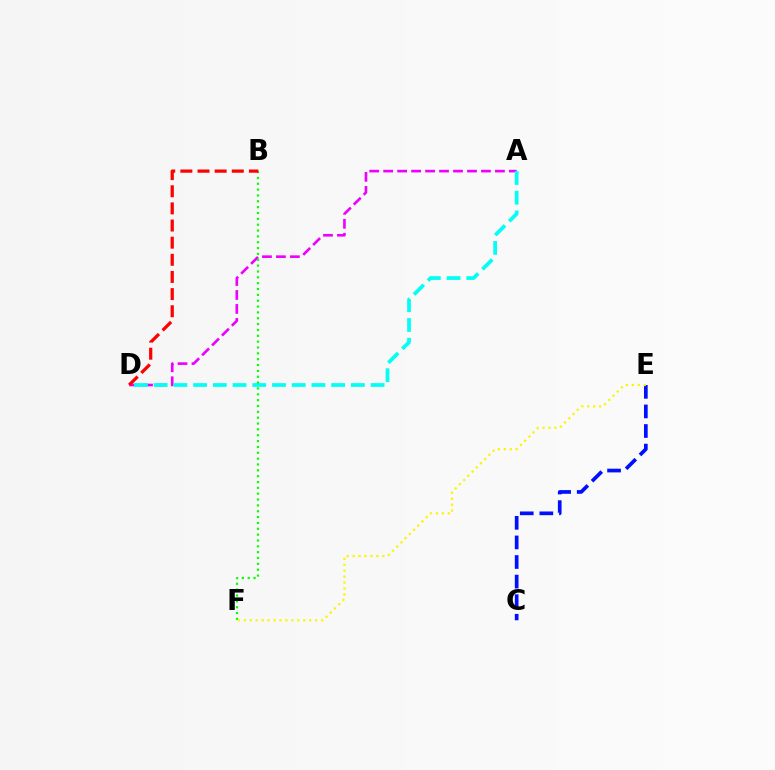{('A', 'D'): [{'color': '#ee00ff', 'line_style': 'dashed', 'thickness': 1.9}, {'color': '#00fff6', 'line_style': 'dashed', 'thickness': 2.68}], ('B', 'F'): [{'color': '#08ff00', 'line_style': 'dotted', 'thickness': 1.59}], ('B', 'D'): [{'color': '#ff0000', 'line_style': 'dashed', 'thickness': 2.33}], ('C', 'E'): [{'color': '#0010ff', 'line_style': 'dashed', 'thickness': 2.66}], ('E', 'F'): [{'color': '#fcf500', 'line_style': 'dotted', 'thickness': 1.61}]}